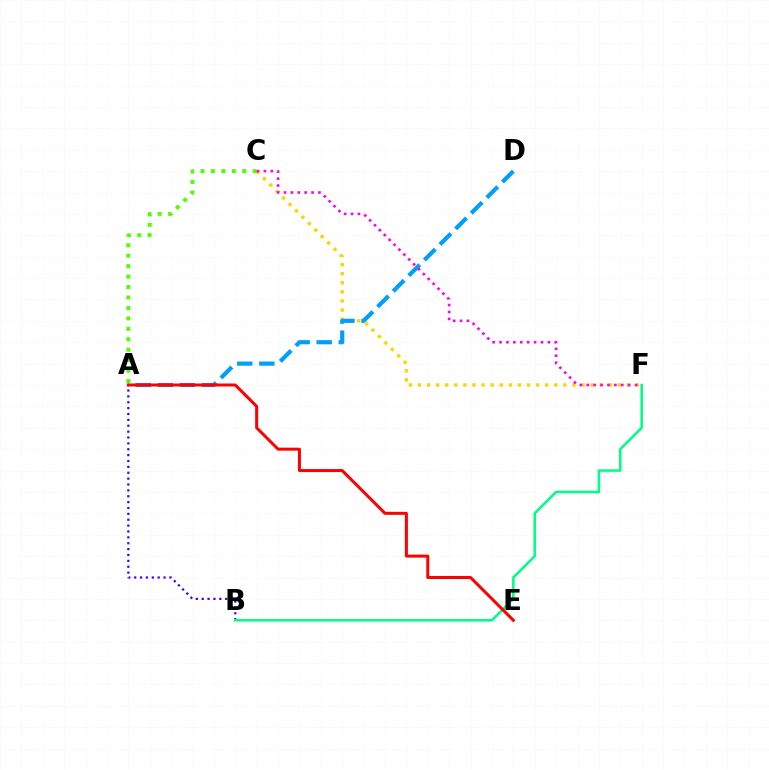{('C', 'F'): [{'color': '#ffd500', 'line_style': 'dotted', 'thickness': 2.47}, {'color': '#ff00ed', 'line_style': 'dotted', 'thickness': 1.88}], ('A', 'D'): [{'color': '#009eff', 'line_style': 'dashed', 'thickness': 3.0}], ('A', 'B'): [{'color': '#3700ff', 'line_style': 'dotted', 'thickness': 1.6}], ('A', 'C'): [{'color': '#4fff00', 'line_style': 'dotted', 'thickness': 2.84}], ('B', 'F'): [{'color': '#00ff86', 'line_style': 'solid', 'thickness': 1.83}], ('A', 'E'): [{'color': '#ff0000', 'line_style': 'solid', 'thickness': 2.16}]}